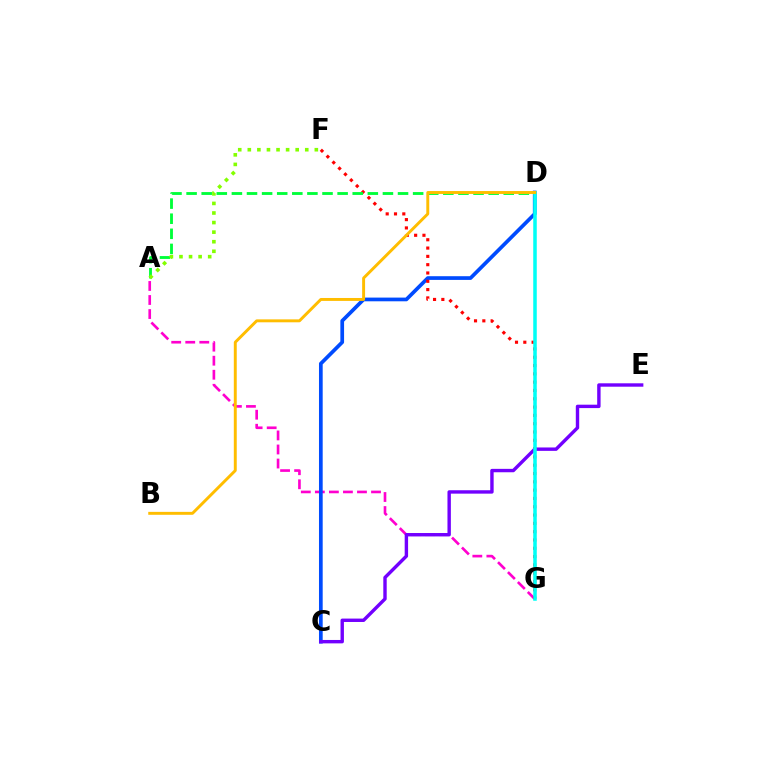{('A', 'G'): [{'color': '#ff00cf', 'line_style': 'dashed', 'thickness': 1.91}], ('C', 'D'): [{'color': '#004bff', 'line_style': 'solid', 'thickness': 2.67}], ('F', 'G'): [{'color': '#ff0000', 'line_style': 'dotted', 'thickness': 2.26}], ('C', 'E'): [{'color': '#7200ff', 'line_style': 'solid', 'thickness': 2.45}], ('A', 'D'): [{'color': '#00ff39', 'line_style': 'dashed', 'thickness': 2.05}], ('D', 'G'): [{'color': '#00fff6', 'line_style': 'solid', 'thickness': 2.54}], ('B', 'D'): [{'color': '#ffbd00', 'line_style': 'solid', 'thickness': 2.11}], ('A', 'F'): [{'color': '#84ff00', 'line_style': 'dotted', 'thickness': 2.6}]}